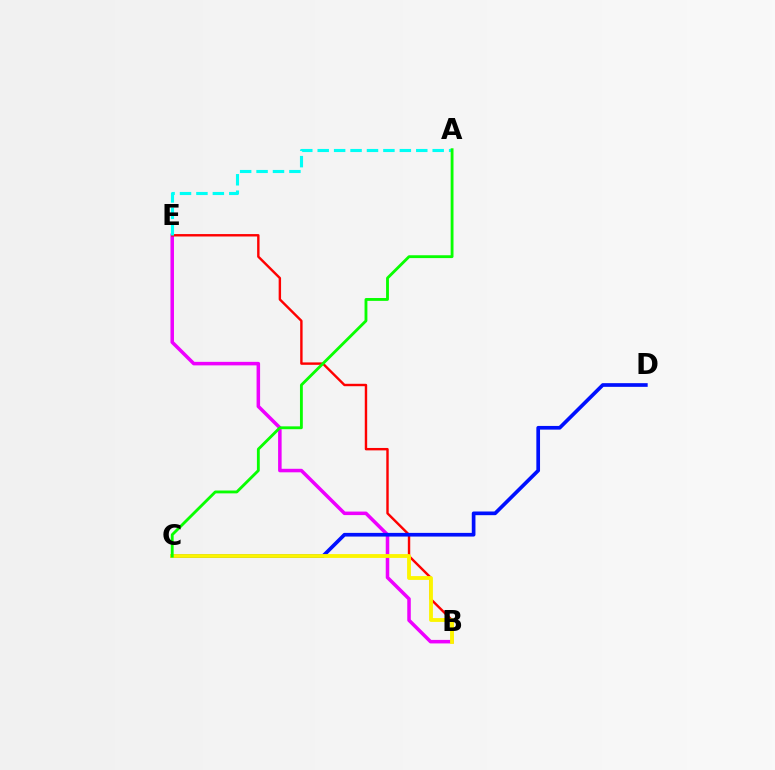{('B', 'E'): [{'color': '#ee00ff', 'line_style': 'solid', 'thickness': 2.53}, {'color': '#ff0000', 'line_style': 'solid', 'thickness': 1.74}], ('C', 'D'): [{'color': '#0010ff', 'line_style': 'solid', 'thickness': 2.65}], ('A', 'E'): [{'color': '#00fff6', 'line_style': 'dashed', 'thickness': 2.23}], ('B', 'C'): [{'color': '#fcf500', 'line_style': 'solid', 'thickness': 2.76}], ('A', 'C'): [{'color': '#08ff00', 'line_style': 'solid', 'thickness': 2.05}]}